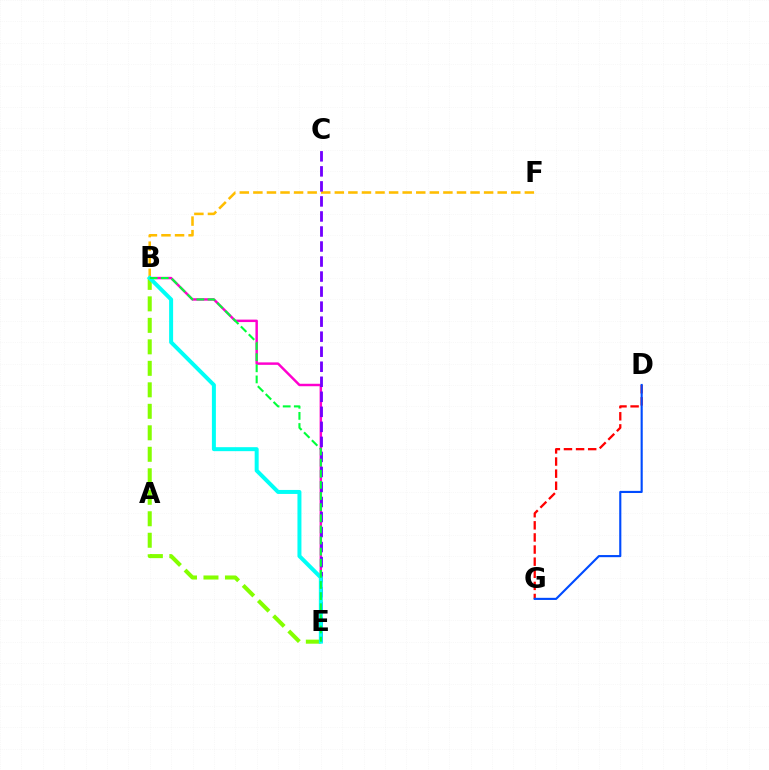{('B', 'E'): [{'color': '#ff00cf', 'line_style': 'solid', 'thickness': 1.77}, {'color': '#84ff00', 'line_style': 'dashed', 'thickness': 2.92}, {'color': '#00fff6', 'line_style': 'solid', 'thickness': 2.87}, {'color': '#00ff39', 'line_style': 'dashed', 'thickness': 1.51}], ('B', 'F'): [{'color': '#ffbd00', 'line_style': 'dashed', 'thickness': 1.84}], ('C', 'E'): [{'color': '#7200ff', 'line_style': 'dashed', 'thickness': 2.04}], ('D', 'G'): [{'color': '#ff0000', 'line_style': 'dashed', 'thickness': 1.65}, {'color': '#004bff', 'line_style': 'solid', 'thickness': 1.53}]}